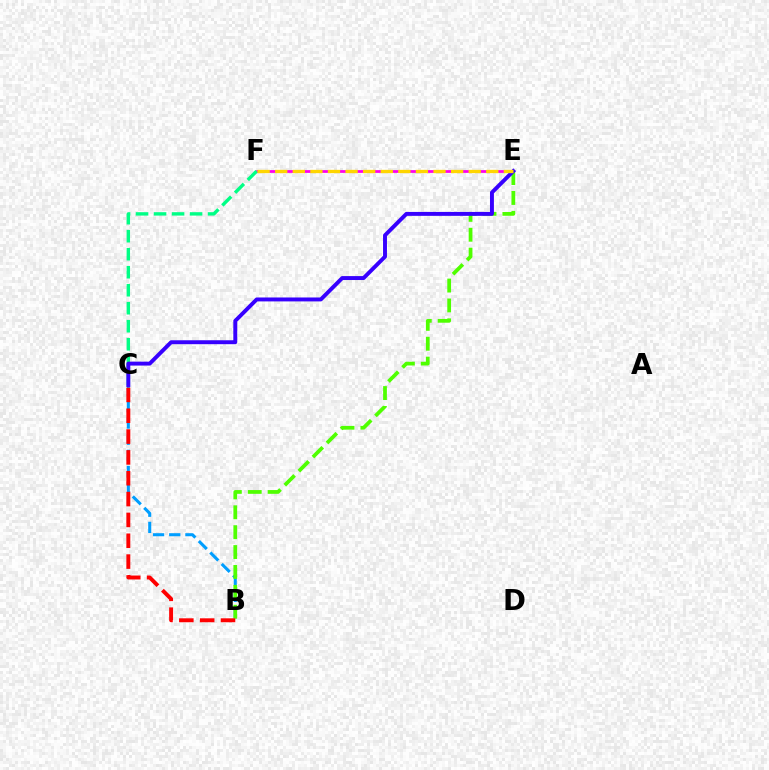{('E', 'F'): [{'color': '#ff00ed', 'line_style': 'solid', 'thickness': 1.98}, {'color': '#ffd500', 'line_style': 'dashed', 'thickness': 2.39}], ('C', 'F'): [{'color': '#00ff86', 'line_style': 'dashed', 'thickness': 2.45}], ('B', 'C'): [{'color': '#009eff', 'line_style': 'dashed', 'thickness': 2.2}, {'color': '#ff0000', 'line_style': 'dashed', 'thickness': 2.83}], ('B', 'E'): [{'color': '#4fff00', 'line_style': 'dashed', 'thickness': 2.7}], ('C', 'E'): [{'color': '#3700ff', 'line_style': 'solid', 'thickness': 2.83}]}